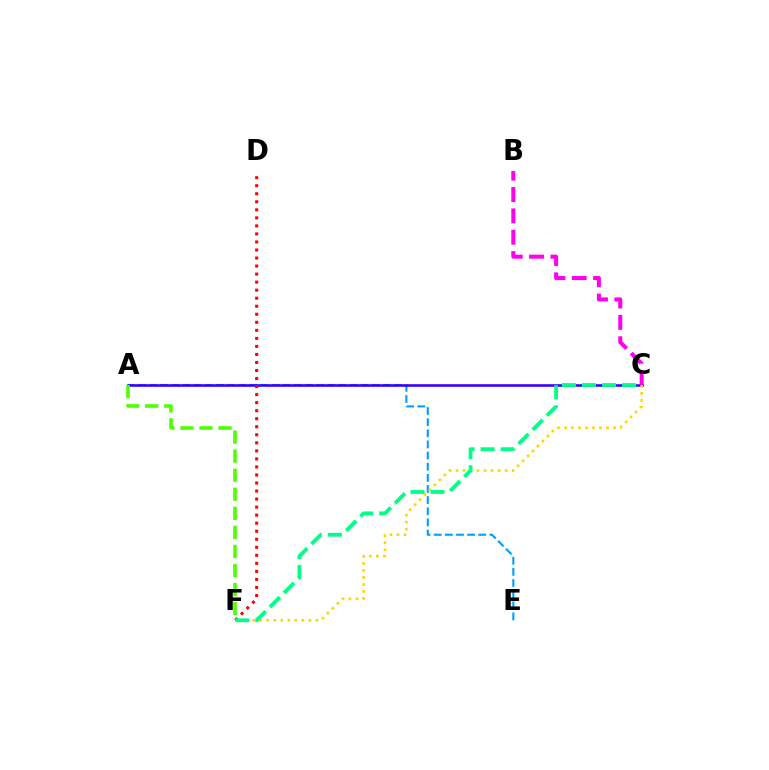{('A', 'E'): [{'color': '#009eff', 'line_style': 'dashed', 'thickness': 1.51}], ('A', 'C'): [{'color': '#3700ff', 'line_style': 'solid', 'thickness': 1.87}], ('D', 'F'): [{'color': '#ff0000', 'line_style': 'dotted', 'thickness': 2.18}], ('C', 'F'): [{'color': '#ffd500', 'line_style': 'dotted', 'thickness': 1.9}, {'color': '#00ff86', 'line_style': 'dashed', 'thickness': 2.73}], ('A', 'F'): [{'color': '#4fff00', 'line_style': 'dashed', 'thickness': 2.59}], ('B', 'C'): [{'color': '#ff00ed', 'line_style': 'dashed', 'thickness': 2.9}]}